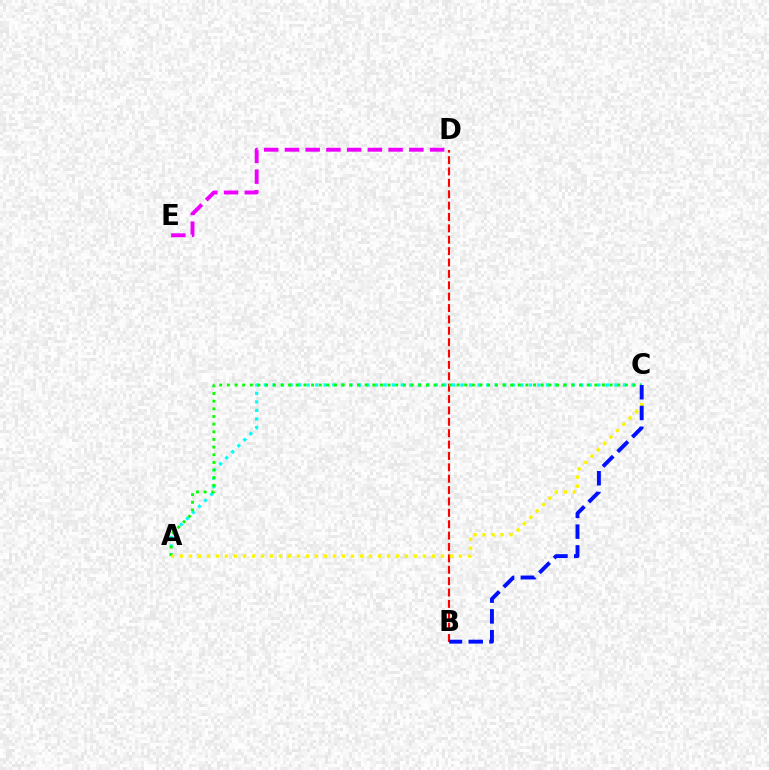{('B', 'D'): [{'color': '#ff0000', 'line_style': 'dashed', 'thickness': 1.55}], ('D', 'E'): [{'color': '#ee00ff', 'line_style': 'dashed', 'thickness': 2.82}], ('A', 'C'): [{'color': '#00fff6', 'line_style': 'dotted', 'thickness': 2.32}, {'color': '#08ff00', 'line_style': 'dotted', 'thickness': 2.08}, {'color': '#fcf500', 'line_style': 'dotted', 'thickness': 2.45}], ('B', 'C'): [{'color': '#0010ff', 'line_style': 'dashed', 'thickness': 2.82}]}